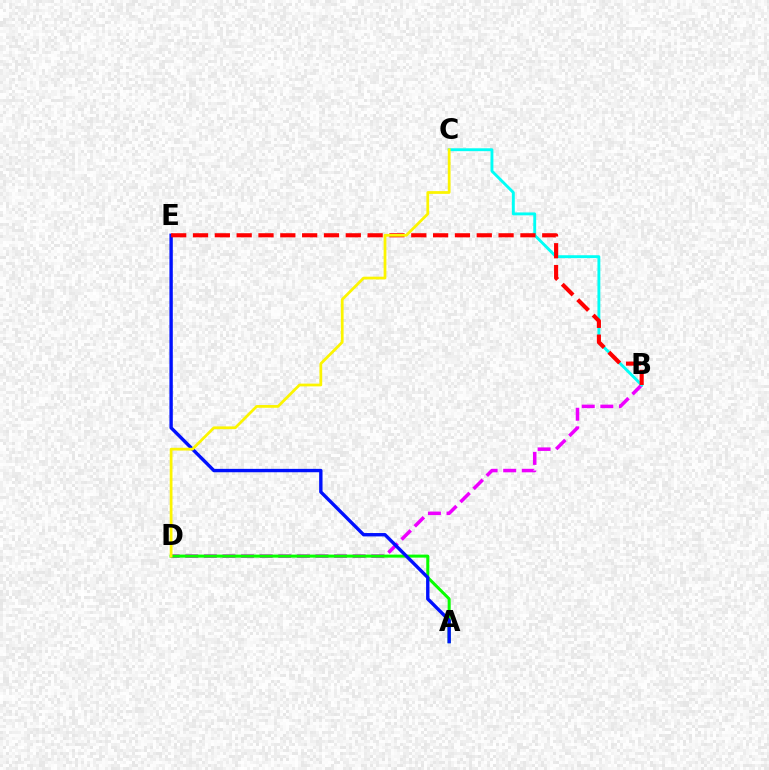{('B', 'D'): [{'color': '#ee00ff', 'line_style': 'dashed', 'thickness': 2.53}], ('A', 'D'): [{'color': '#08ff00', 'line_style': 'solid', 'thickness': 2.17}], ('B', 'C'): [{'color': '#00fff6', 'line_style': 'solid', 'thickness': 2.08}], ('A', 'E'): [{'color': '#0010ff', 'line_style': 'solid', 'thickness': 2.43}], ('B', 'E'): [{'color': '#ff0000', 'line_style': 'dashed', 'thickness': 2.97}], ('C', 'D'): [{'color': '#fcf500', 'line_style': 'solid', 'thickness': 1.98}]}